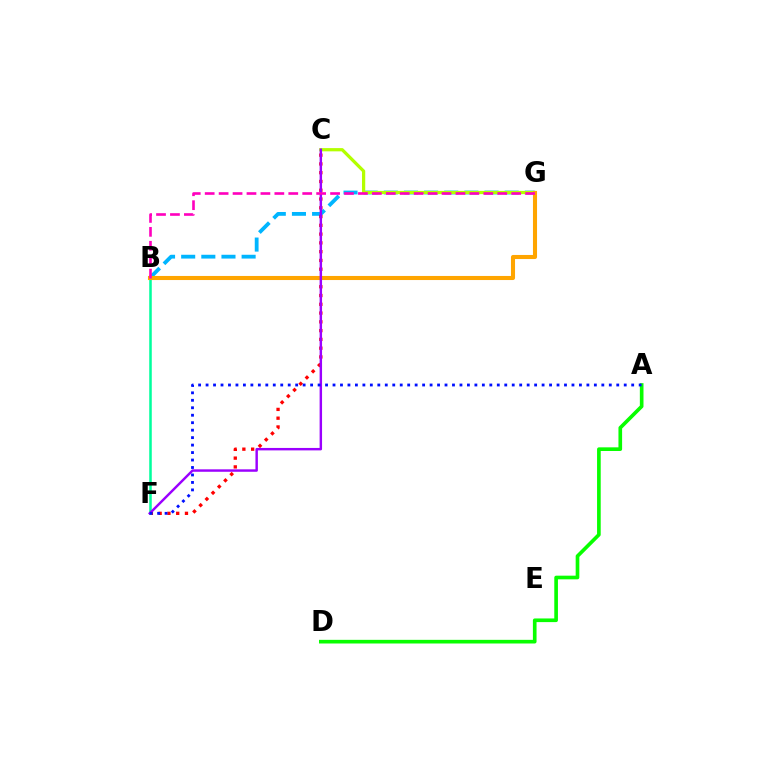{('B', 'G'): [{'color': '#00b5ff', 'line_style': 'dashed', 'thickness': 2.74}, {'color': '#ffa500', 'line_style': 'solid', 'thickness': 2.93}, {'color': '#ff00bd', 'line_style': 'dashed', 'thickness': 1.89}], ('C', 'G'): [{'color': '#b3ff00', 'line_style': 'solid', 'thickness': 2.33}], ('C', 'F'): [{'color': '#ff0000', 'line_style': 'dotted', 'thickness': 2.38}, {'color': '#9b00ff', 'line_style': 'solid', 'thickness': 1.76}], ('B', 'F'): [{'color': '#00ff9d', 'line_style': 'solid', 'thickness': 1.82}], ('A', 'D'): [{'color': '#08ff00', 'line_style': 'solid', 'thickness': 2.63}], ('A', 'F'): [{'color': '#0010ff', 'line_style': 'dotted', 'thickness': 2.03}]}